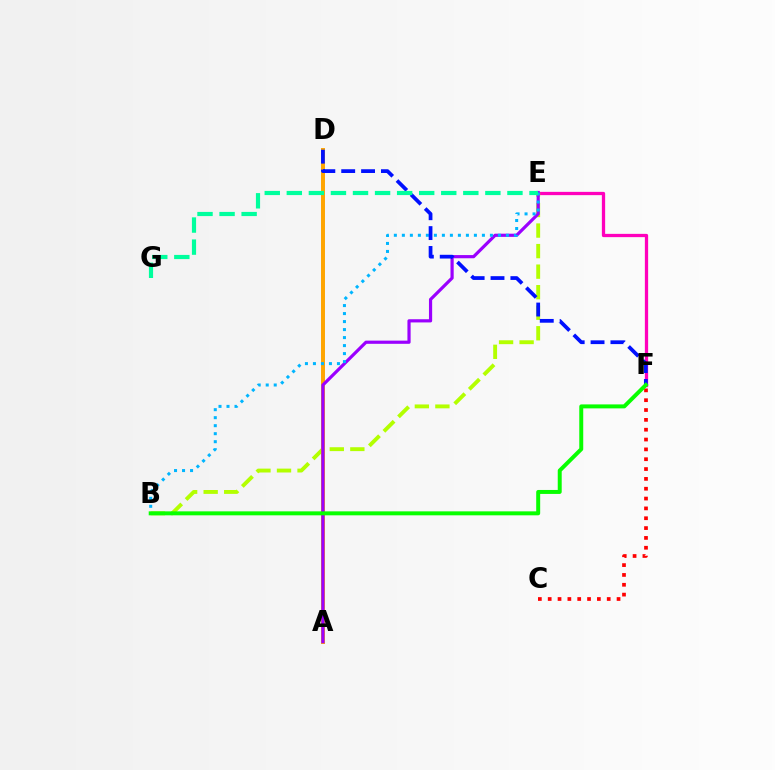{('E', 'F'): [{'color': '#ff00bd', 'line_style': 'solid', 'thickness': 2.36}], ('B', 'E'): [{'color': '#b3ff00', 'line_style': 'dashed', 'thickness': 2.79}, {'color': '#00b5ff', 'line_style': 'dotted', 'thickness': 2.17}], ('C', 'F'): [{'color': '#ff0000', 'line_style': 'dotted', 'thickness': 2.67}], ('A', 'D'): [{'color': '#ffa500', 'line_style': 'solid', 'thickness': 2.85}], ('A', 'E'): [{'color': '#9b00ff', 'line_style': 'solid', 'thickness': 2.3}], ('D', 'F'): [{'color': '#0010ff', 'line_style': 'dashed', 'thickness': 2.7}], ('B', 'F'): [{'color': '#08ff00', 'line_style': 'solid', 'thickness': 2.85}], ('E', 'G'): [{'color': '#00ff9d', 'line_style': 'dashed', 'thickness': 3.0}]}